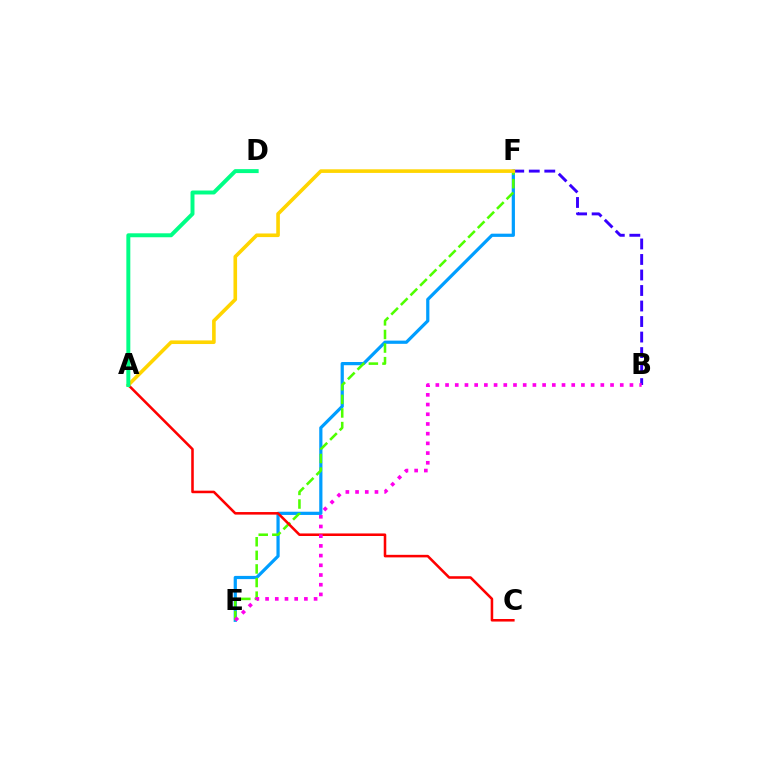{('E', 'F'): [{'color': '#009eff', 'line_style': 'solid', 'thickness': 2.31}, {'color': '#4fff00', 'line_style': 'dashed', 'thickness': 1.85}], ('B', 'F'): [{'color': '#3700ff', 'line_style': 'dashed', 'thickness': 2.11}], ('A', 'C'): [{'color': '#ff0000', 'line_style': 'solid', 'thickness': 1.84}], ('A', 'F'): [{'color': '#ffd500', 'line_style': 'solid', 'thickness': 2.6}], ('B', 'E'): [{'color': '#ff00ed', 'line_style': 'dotted', 'thickness': 2.64}], ('A', 'D'): [{'color': '#00ff86', 'line_style': 'solid', 'thickness': 2.85}]}